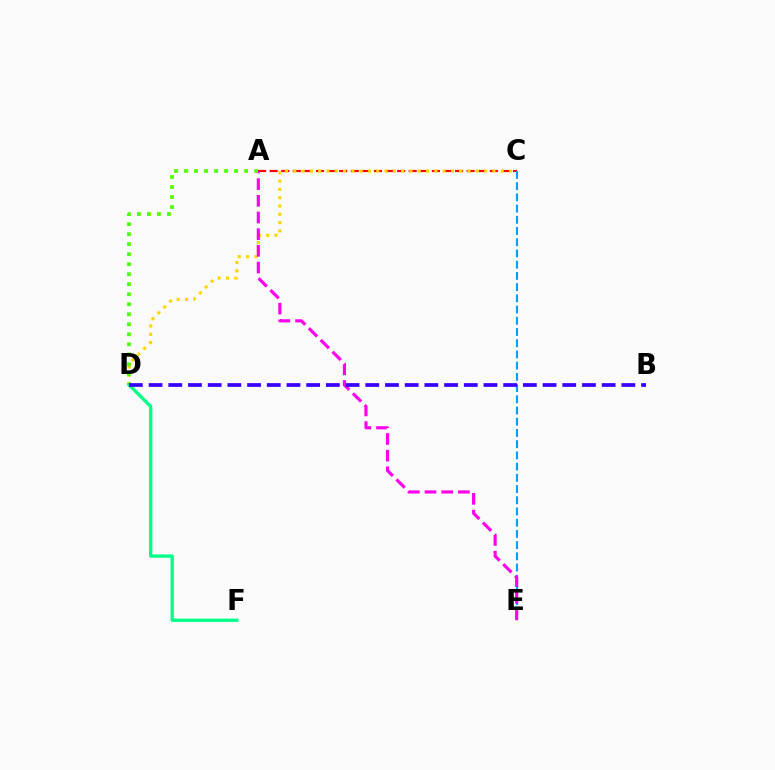{('A', 'C'): [{'color': '#ff0000', 'line_style': 'dashed', 'thickness': 1.57}], ('C', 'D'): [{'color': '#ffd500', 'line_style': 'dotted', 'thickness': 2.25}], ('C', 'E'): [{'color': '#009eff', 'line_style': 'dashed', 'thickness': 1.52}], ('A', 'E'): [{'color': '#ff00ed', 'line_style': 'dashed', 'thickness': 2.27}], ('A', 'D'): [{'color': '#4fff00', 'line_style': 'dotted', 'thickness': 2.72}], ('D', 'F'): [{'color': '#00ff86', 'line_style': 'solid', 'thickness': 2.36}], ('B', 'D'): [{'color': '#3700ff', 'line_style': 'dashed', 'thickness': 2.68}]}